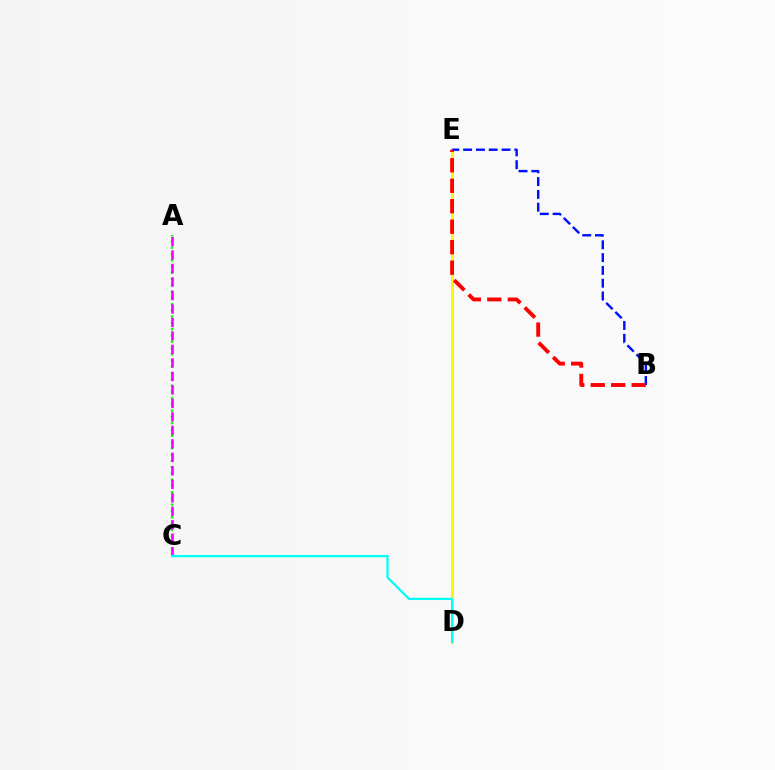{('A', 'C'): [{'color': '#08ff00', 'line_style': 'dotted', 'thickness': 1.7}, {'color': '#ee00ff', 'line_style': 'dashed', 'thickness': 1.83}], ('D', 'E'): [{'color': '#fcf500', 'line_style': 'solid', 'thickness': 2.06}], ('C', 'D'): [{'color': '#00fff6', 'line_style': 'solid', 'thickness': 1.62}], ('B', 'E'): [{'color': '#0010ff', 'line_style': 'dashed', 'thickness': 1.74}, {'color': '#ff0000', 'line_style': 'dashed', 'thickness': 2.78}]}